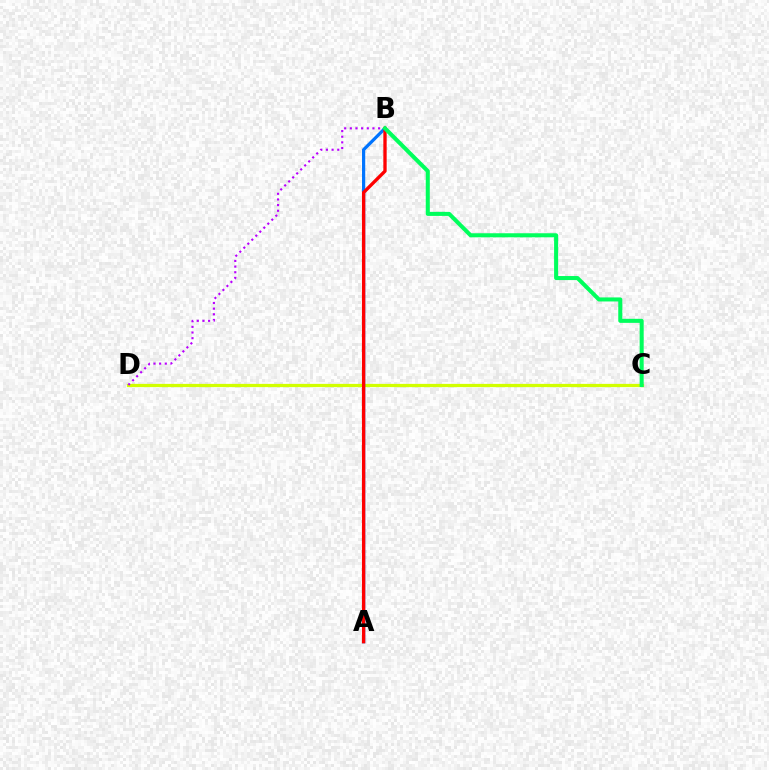{('C', 'D'): [{'color': '#d1ff00', 'line_style': 'solid', 'thickness': 2.34}], ('A', 'B'): [{'color': '#0074ff', 'line_style': 'solid', 'thickness': 2.31}, {'color': '#ff0000', 'line_style': 'solid', 'thickness': 2.4}], ('B', 'D'): [{'color': '#b900ff', 'line_style': 'dotted', 'thickness': 1.54}], ('B', 'C'): [{'color': '#00ff5c', 'line_style': 'solid', 'thickness': 2.91}]}